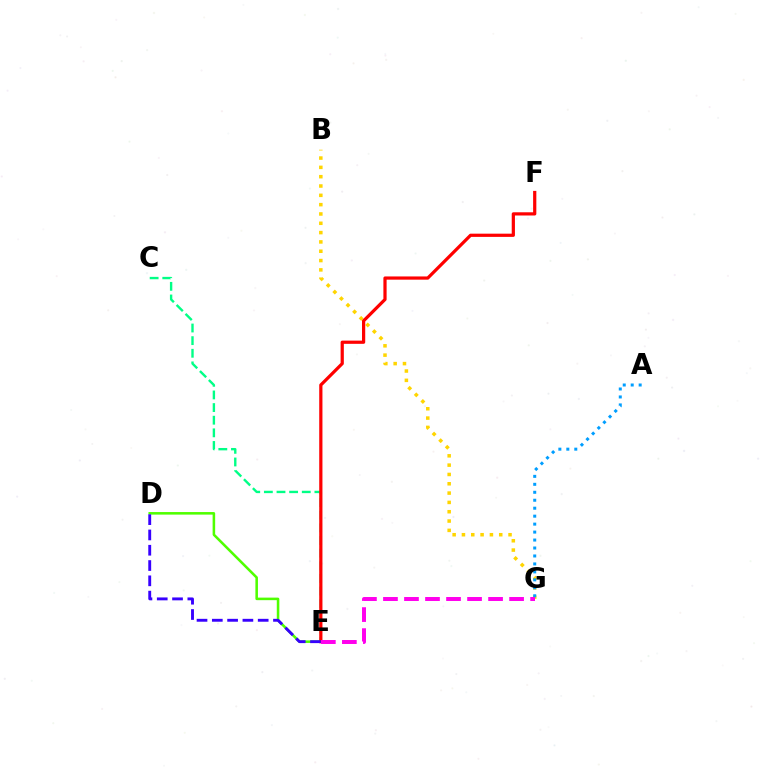{('D', 'E'): [{'color': '#4fff00', 'line_style': 'solid', 'thickness': 1.84}, {'color': '#3700ff', 'line_style': 'dashed', 'thickness': 2.08}], ('C', 'E'): [{'color': '#00ff86', 'line_style': 'dashed', 'thickness': 1.72}], ('B', 'G'): [{'color': '#ffd500', 'line_style': 'dotted', 'thickness': 2.53}], ('A', 'G'): [{'color': '#009eff', 'line_style': 'dotted', 'thickness': 2.16}], ('E', 'F'): [{'color': '#ff0000', 'line_style': 'solid', 'thickness': 2.32}], ('E', 'G'): [{'color': '#ff00ed', 'line_style': 'dashed', 'thickness': 2.86}]}